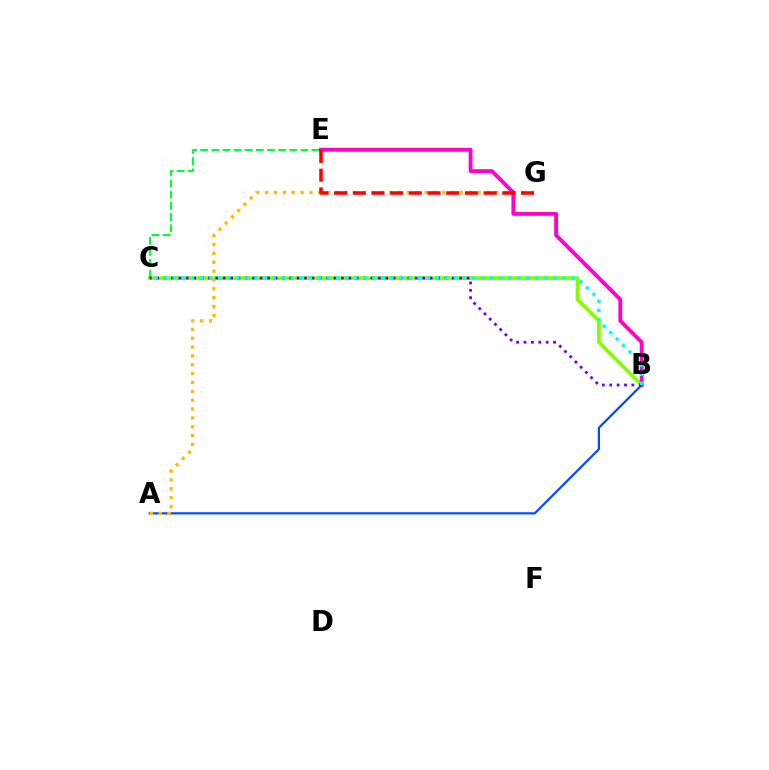{('B', 'C'): [{'color': '#84ff00', 'line_style': 'solid', 'thickness': 2.7}, {'color': '#7200ff', 'line_style': 'dotted', 'thickness': 2.01}, {'color': '#00fff6', 'line_style': 'dotted', 'thickness': 2.46}], ('A', 'B'): [{'color': '#004bff', 'line_style': 'solid', 'thickness': 1.59}], ('C', 'E'): [{'color': '#00ff39', 'line_style': 'dashed', 'thickness': 1.51}], ('A', 'G'): [{'color': '#ffbd00', 'line_style': 'dotted', 'thickness': 2.41}], ('B', 'E'): [{'color': '#ff00cf', 'line_style': 'solid', 'thickness': 2.75}], ('E', 'G'): [{'color': '#ff0000', 'line_style': 'dashed', 'thickness': 2.54}]}